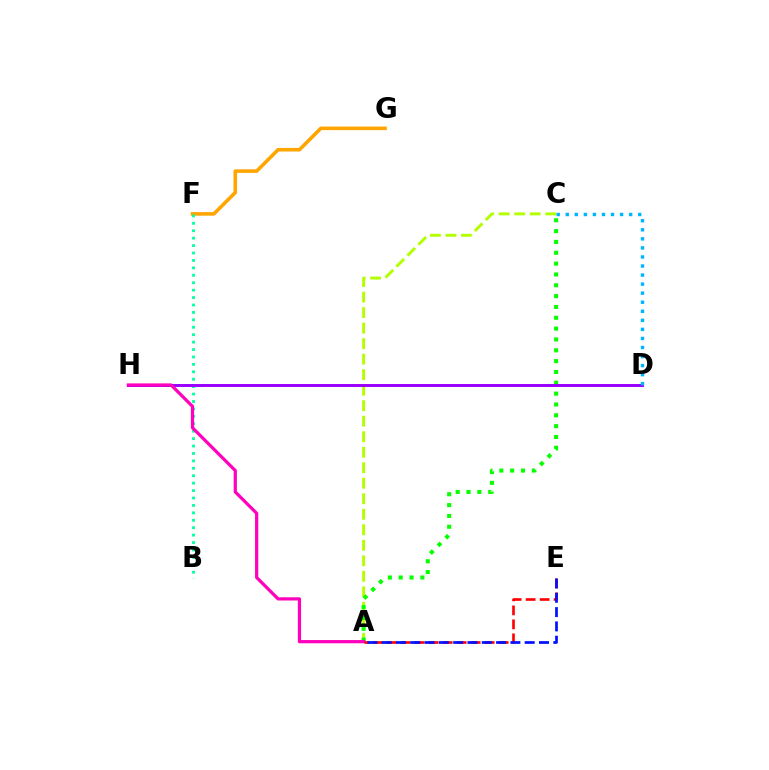{('F', 'G'): [{'color': '#ffa500', 'line_style': 'solid', 'thickness': 2.57}], ('A', 'C'): [{'color': '#b3ff00', 'line_style': 'dashed', 'thickness': 2.11}, {'color': '#08ff00', 'line_style': 'dotted', 'thickness': 2.94}], ('B', 'F'): [{'color': '#00ff9d', 'line_style': 'dotted', 'thickness': 2.02}], ('D', 'H'): [{'color': '#9b00ff', 'line_style': 'solid', 'thickness': 2.13}], ('A', 'H'): [{'color': '#ff00bd', 'line_style': 'solid', 'thickness': 2.32}], ('A', 'E'): [{'color': '#ff0000', 'line_style': 'dashed', 'thickness': 1.9}, {'color': '#0010ff', 'line_style': 'dashed', 'thickness': 1.94}], ('C', 'D'): [{'color': '#00b5ff', 'line_style': 'dotted', 'thickness': 2.46}]}